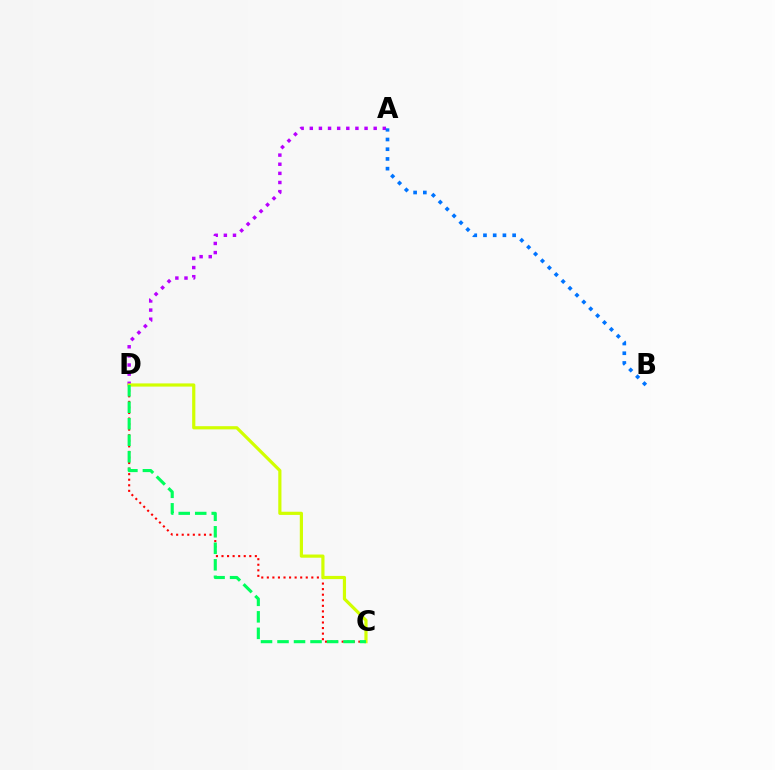{('A', 'D'): [{'color': '#b900ff', 'line_style': 'dotted', 'thickness': 2.48}], ('C', 'D'): [{'color': '#ff0000', 'line_style': 'dotted', 'thickness': 1.51}, {'color': '#d1ff00', 'line_style': 'solid', 'thickness': 2.29}, {'color': '#00ff5c', 'line_style': 'dashed', 'thickness': 2.24}], ('A', 'B'): [{'color': '#0074ff', 'line_style': 'dotted', 'thickness': 2.64}]}